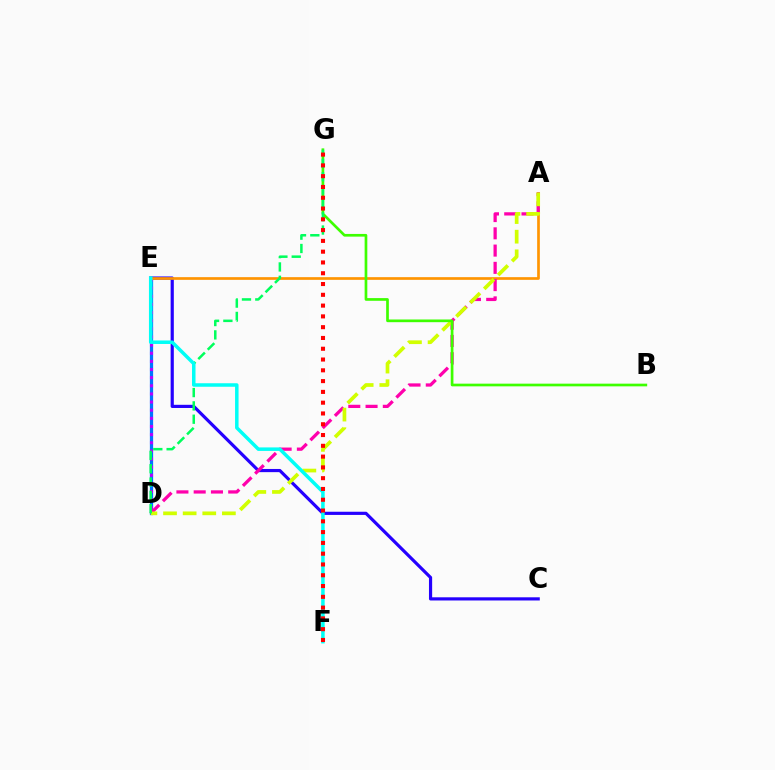{('C', 'E'): [{'color': '#2500ff', 'line_style': 'solid', 'thickness': 2.29}], ('D', 'E'): [{'color': '#0074ff', 'line_style': 'solid', 'thickness': 2.34}, {'color': '#b900ff', 'line_style': 'dotted', 'thickness': 2.21}], ('A', 'E'): [{'color': '#ff9400', 'line_style': 'solid', 'thickness': 1.93}], ('A', 'D'): [{'color': '#ff00ac', 'line_style': 'dashed', 'thickness': 2.35}, {'color': '#d1ff00', 'line_style': 'dashed', 'thickness': 2.67}], ('B', 'G'): [{'color': '#3dff00', 'line_style': 'solid', 'thickness': 1.94}], ('D', 'G'): [{'color': '#00ff5c', 'line_style': 'dashed', 'thickness': 1.81}], ('E', 'F'): [{'color': '#00fff6', 'line_style': 'solid', 'thickness': 2.52}], ('F', 'G'): [{'color': '#ff0000', 'line_style': 'dotted', 'thickness': 2.93}]}